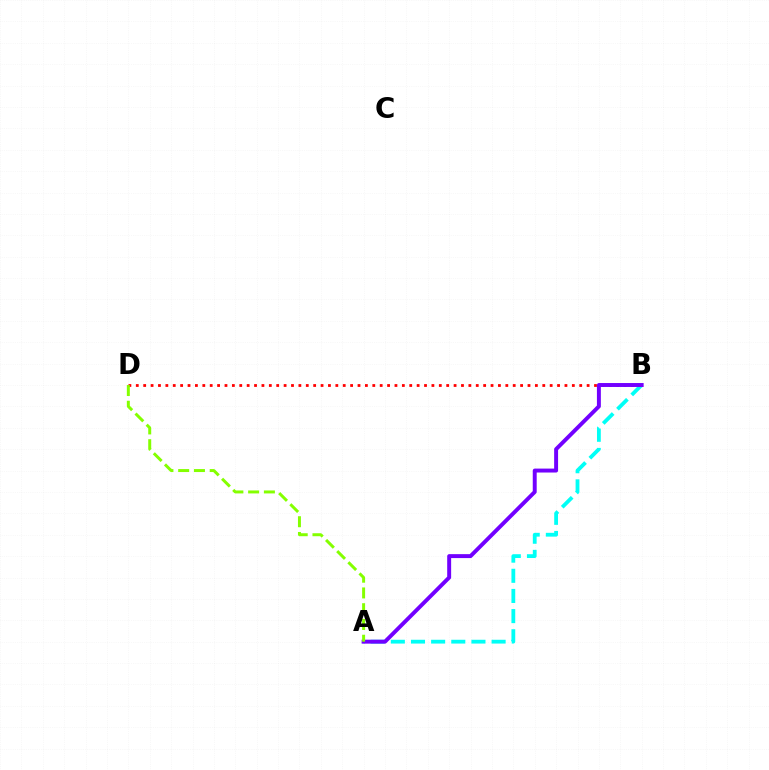{('A', 'B'): [{'color': '#00fff6', 'line_style': 'dashed', 'thickness': 2.74}, {'color': '#7200ff', 'line_style': 'solid', 'thickness': 2.84}], ('B', 'D'): [{'color': '#ff0000', 'line_style': 'dotted', 'thickness': 2.01}], ('A', 'D'): [{'color': '#84ff00', 'line_style': 'dashed', 'thickness': 2.14}]}